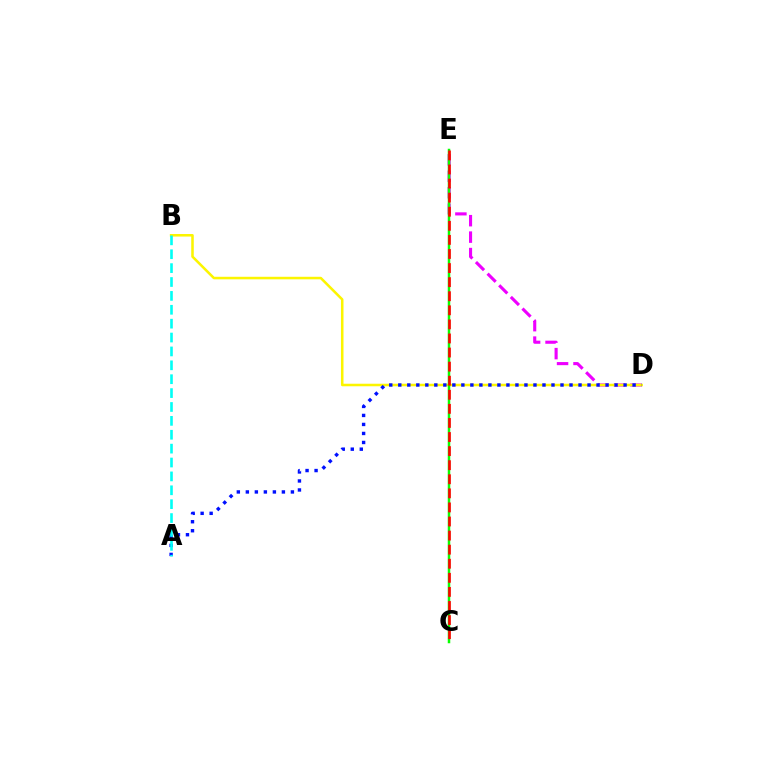{('D', 'E'): [{'color': '#ee00ff', 'line_style': 'dashed', 'thickness': 2.23}], ('B', 'D'): [{'color': '#fcf500', 'line_style': 'solid', 'thickness': 1.83}], ('A', 'D'): [{'color': '#0010ff', 'line_style': 'dotted', 'thickness': 2.45}], ('C', 'E'): [{'color': '#08ff00', 'line_style': 'solid', 'thickness': 1.8}, {'color': '#ff0000', 'line_style': 'dashed', 'thickness': 1.91}], ('A', 'B'): [{'color': '#00fff6', 'line_style': 'dashed', 'thickness': 1.89}]}